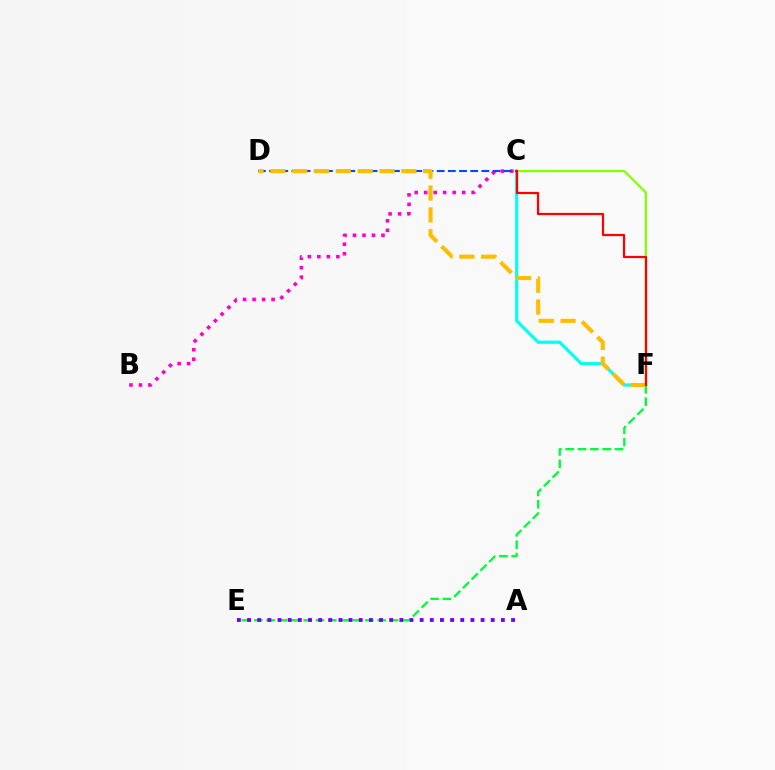{('B', 'C'): [{'color': '#ff00cf', 'line_style': 'dotted', 'thickness': 2.58}], ('C', 'F'): [{'color': '#00fff6', 'line_style': 'solid', 'thickness': 2.29}, {'color': '#84ff00', 'line_style': 'solid', 'thickness': 1.59}, {'color': '#ff0000', 'line_style': 'solid', 'thickness': 1.61}], ('C', 'D'): [{'color': '#004bff', 'line_style': 'dashed', 'thickness': 1.52}], ('E', 'F'): [{'color': '#00ff39', 'line_style': 'dashed', 'thickness': 1.68}], ('A', 'E'): [{'color': '#7200ff', 'line_style': 'dotted', 'thickness': 2.76}], ('D', 'F'): [{'color': '#ffbd00', 'line_style': 'dashed', 'thickness': 2.97}]}